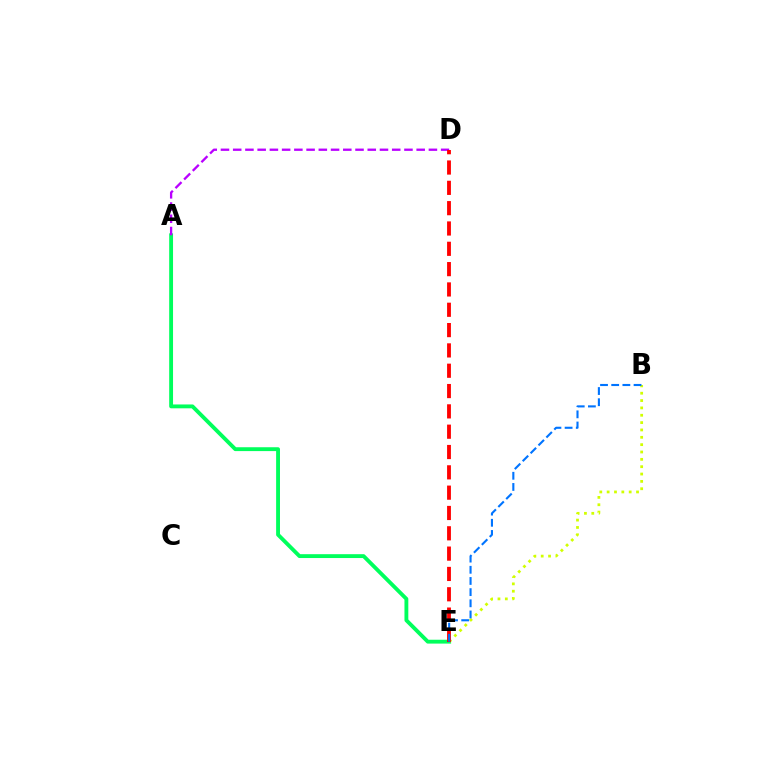{('A', 'E'): [{'color': '#00ff5c', 'line_style': 'solid', 'thickness': 2.78}], ('B', 'E'): [{'color': '#d1ff00', 'line_style': 'dotted', 'thickness': 2.0}, {'color': '#0074ff', 'line_style': 'dashed', 'thickness': 1.52}], ('A', 'D'): [{'color': '#b900ff', 'line_style': 'dashed', 'thickness': 1.66}], ('D', 'E'): [{'color': '#ff0000', 'line_style': 'dashed', 'thickness': 2.76}]}